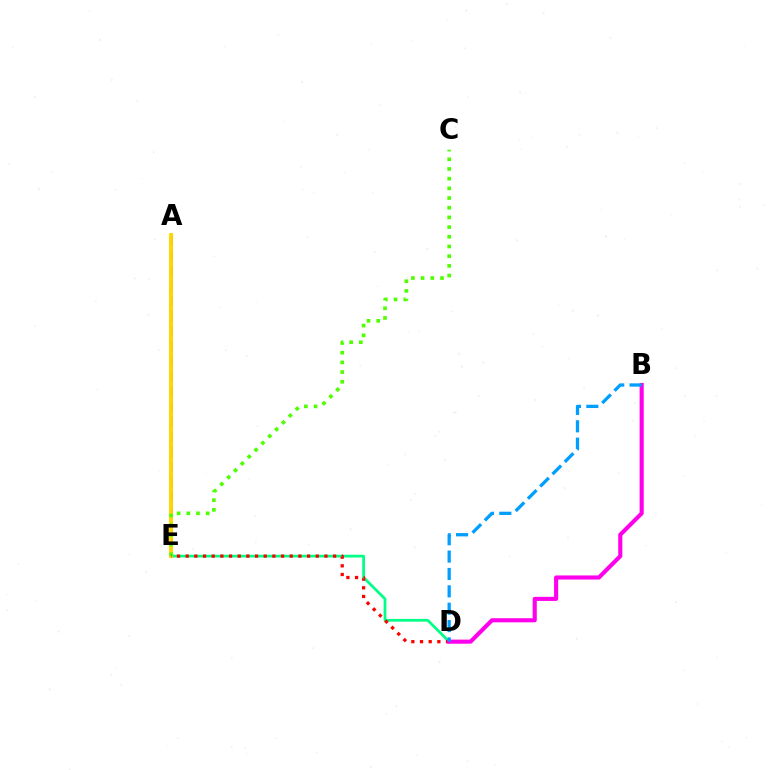{('A', 'E'): [{'color': '#3700ff', 'line_style': 'dashed', 'thickness': 2.05}, {'color': '#ffd500', 'line_style': 'solid', 'thickness': 2.8}], ('D', 'E'): [{'color': '#00ff86', 'line_style': 'solid', 'thickness': 1.97}, {'color': '#ff0000', 'line_style': 'dotted', 'thickness': 2.36}], ('C', 'E'): [{'color': '#4fff00', 'line_style': 'dotted', 'thickness': 2.63}], ('B', 'D'): [{'color': '#ff00ed', 'line_style': 'solid', 'thickness': 2.96}, {'color': '#009eff', 'line_style': 'dashed', 'thickness': 2.36}]}